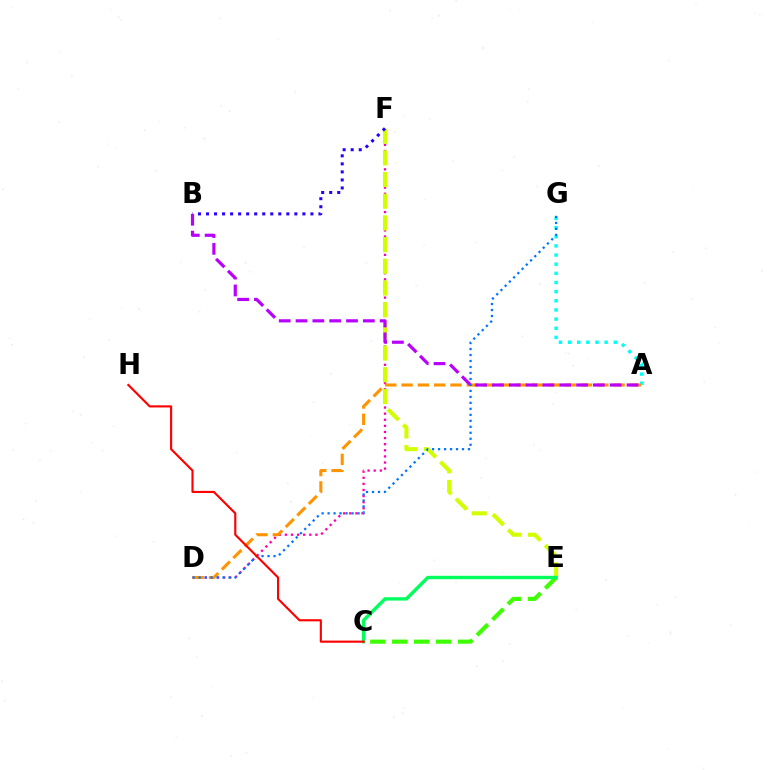{('C', 'E'): [{'color': '#3dff00', 'line_style': 'dashed', 'thickness': 2.98}, {'color': '#00ff5c', 'line_style': 'solid', 'thickness': 2.43}], ('D', 'F'): [{'color': '#ff00ac', 'line_style': 'dotted', 'thickness': 1.66}], ('E', 'F'): [{'color': '#d1ff00', 'line_style': 'dashed', 'thickness': 2.95}], ('A', 'G'): [{'color': '#00fff6', 'line_style': 'dotted', 'thickness': 2.49}], ('B', 'F'): [{'color': '#2500ff', 'line_style': 'dotted', 'thickness': 2.18}], ('A', 'D'): [{'color': '#ff9400', 'line_style': 'dashed', 'thickness': 2.22}], ('A', 'B'): [{'color': '#b900ff', 'line_style': 'dashed', 'thickness': 2.29}], ('D', 'G'): [{'color': '#0074ff', 'line_style': 'dotted', 'thickness': 1.63}], ('C', 'H'): [{'color': '#ff0000', 'line_style': 'solid', 'thickness': 1.54}]}